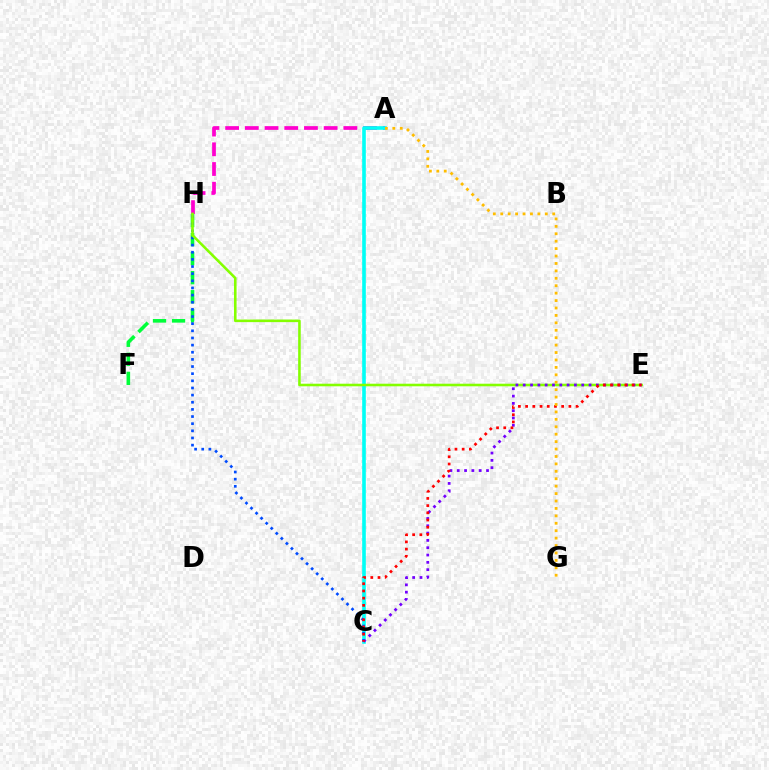{('A', 'H'): [{'color': '#ff00cf', 'line_style': 'dashed', 'thickness': 2.68}], ('A', 'C'): [{'color': '#00fff6', 'line_style': 'solid', 'thickness': 2.61}], ('F', 'H'): [{'color': '#00ff39', 'line_style': 'dashed', 'thickness': 2.59}], ('C', 'H'): [{'color': '#004bff', 'line_style': 'dotted', 'thickness': 1.94}], ('E', 'H'): [{'color': '#84ff00', 'line_style': 'solid', 'thickness': 1.86}], ('C', 'E'): [{'color': '#7200ff', 'line_style': 'dotted', 'thickness': 1.99}, {'color': '#ff0000', 'line_style': 'dotted', 'thickness': 1.96}], ('A', 'G'): [{'color': '#ffbd00', 'line_style': 'dotted', 'thickness': 2.02}]}